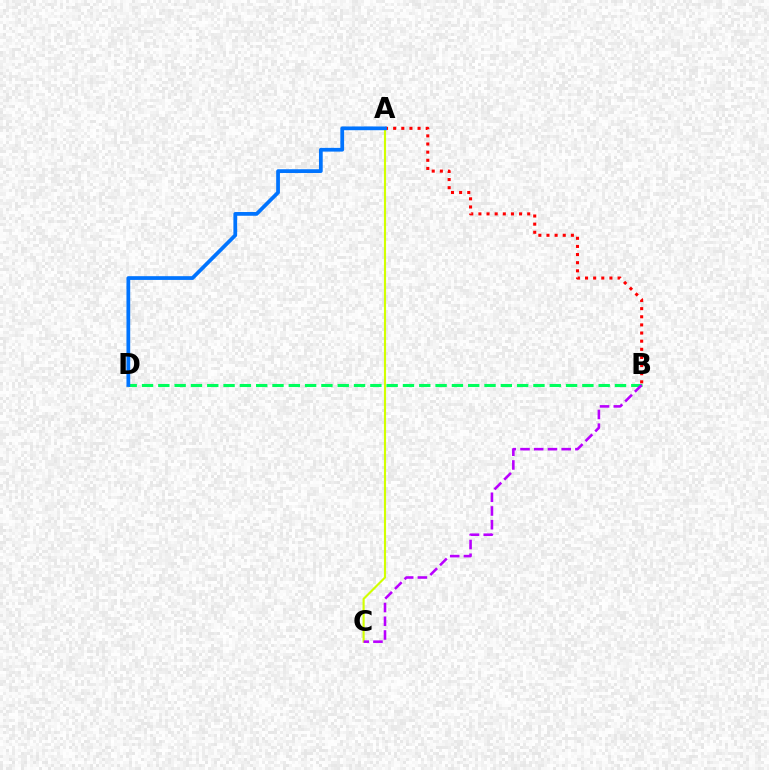{('A', 'B'): [{'color': '#ff0000', 'line_style': 'dotted', 'thickness': 2.21}], ('A', 'C'): [{'color': '#d1ff00', 'line_style': 'solid', 'thickness': 1.53}], ('B', 'D'): [{'color': '#00ff5c', 'line_style': 'dashed', 'thickness': 2.22}], ('B', 'C'): [{'color': '#b900ff', 'line_style': 'dashed', 'thickness': 1.86}], ('A', 'D'): [{'color': '#0074ff', 'line_style': 'solid', 'thickness': 2.7}]}